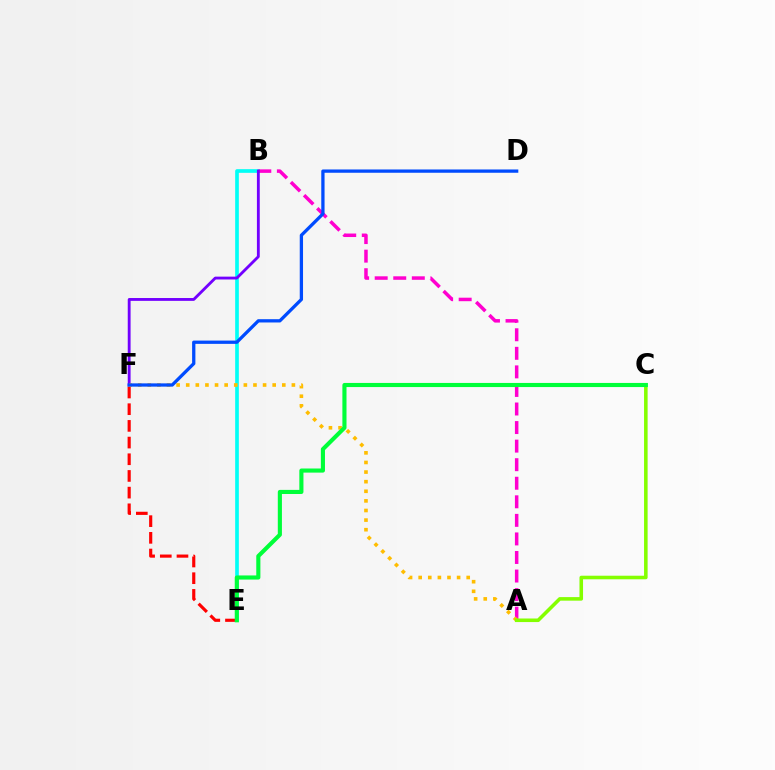{('B', 'E'): [{'color': '#00fff6', 'line_style': 'solid', 'thickness': 2.64}], ('A', 'B'): [{'color': '#ff00cf', 'line_style': 'dashed', 'thickness': 2.52}], ('E', 'F'): [{'color': '#ff0000', 'line_style': 'dashed', 'thickness': 2.27}], ('B', 'F'): [{'color': '#7200ff', 'line_style': 'solid', 'thickness': 2.04}], ('A', 'F'): [{'color': '#ffbd00', 'line_style': 'dotted', 'thickness': 2.61}], ('D', 'F'): [{'color': '#004bff', 'line_style': 'solid', 'thickness': 2.36}], ('A', 'C'): [{'color': '#84ff00', 'line_style': 'solid', 'thickness': 2.57}], ('C', 'E'): [{'color': '#00ff39', 'line_style': 'solid', 'thickness': 2.97}]}